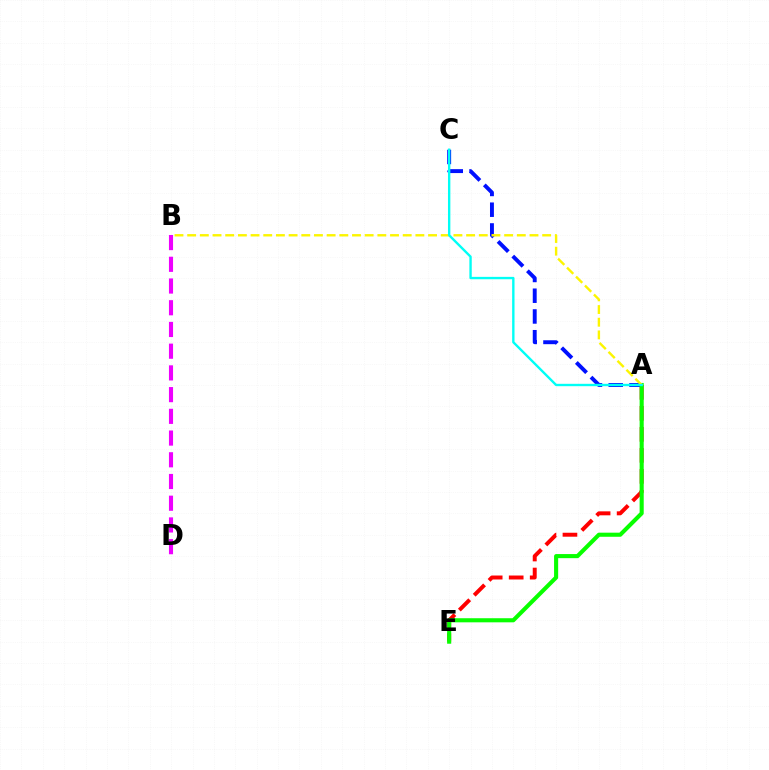{('B', 'D'): [{'color': '#ee00ff', 'line_style': 'dashed', 'thickness': 2.95}], ('A', 'E'): [{'color': '#ff0000', 'line_style': 'dashed', 'thickness': 2.85}, {'color': '#08ff00', 'line_style': 'solid', 'thickness': 2.95}], ('A', 'C'): [{'color': '#0010ff', 'line_style': 'dashed', 'thickness': 2.82}, {'color': '#00fff6', 'line_style': 'solid', 'thickness': 1.71}], ('A', 'B'): [{'color': '#fcf500', 'line_style': 'dashed', 'thickness': 1.72}]}